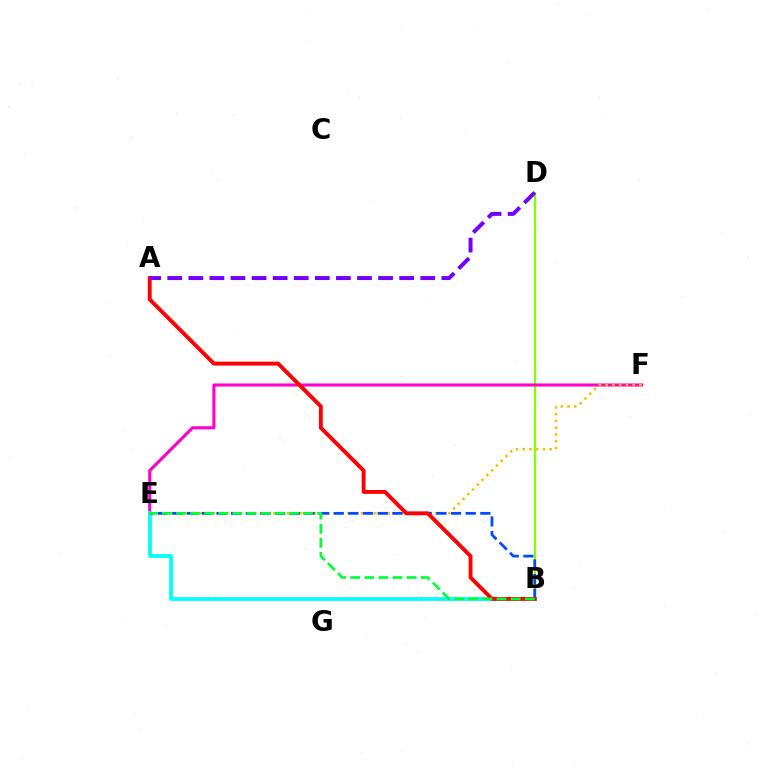{('B', 'D'): [{'color': '#84ff00', 'line_style': 'solid', 'thickness': 1.64}], ('E', 'F'): [{'color': '#ff00cf', 'line_style': 'solid', 'thickness': 2.21}, {'color': '#ffbd00', 'line_style': 'dotted', 'thickness': 1.83}], ('B', 'E'): [{'color': '#00fff6', 'line_style': 'solid', 'thickness': 2.72}, {'color': '#004bff', 'line_style': 'dashed', 'thickness': 1.99}, {'color': '#00ff39', 'line_style': 'dashed', 'thickness': 1.92}], ('A', 'B'): [{'color': '#ff0000', 'line_style': 'solid', 'thickness': 2.8}], ('A', 'D'): [{'color': '#7200ff', 'line_style': 'dashed', 'thickness': 2.86}]}